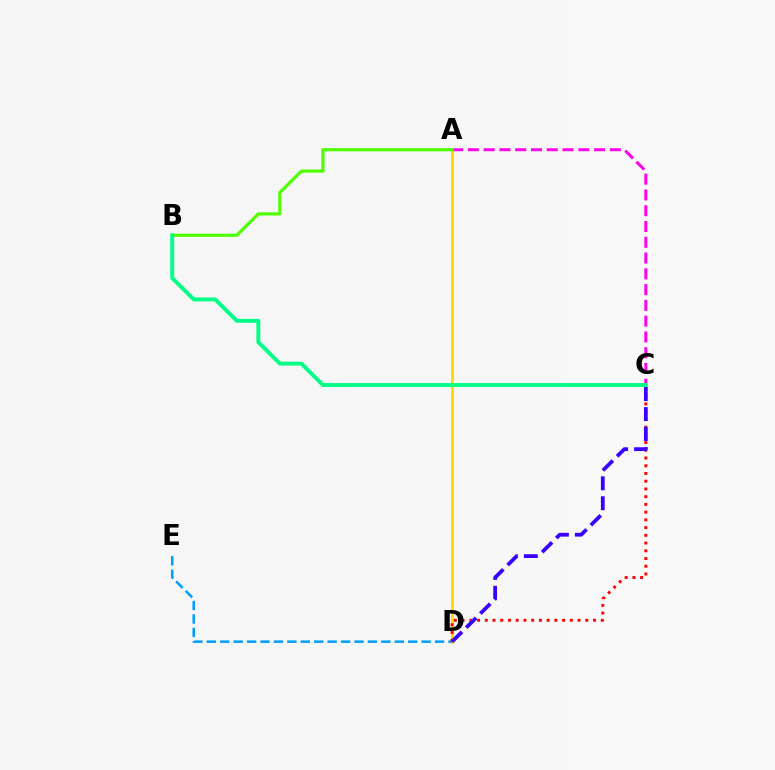{('A', 'D'): [{'color': '#ffd500', 'line_style': 'solid', 'thickness': 1.94}], ('D', 'E'): [{'color': '#009eff', 'line_style': 'dashed', 'thickness': 1.82}], ('C', 'D'): [{'color': '#ff0000', 'line_style': 'dotted', 'thickness': 2.1}, {'color': '#3700ff', 'line_style': 'dashed', 'thickness': 2.71}], ('A', 'C'): [{'color': '#ff00ed', 'line_style': 'dashed', 'thickness': 2.14}], ('A', 'B'): [{'color': '#4fff00', 'line_style': 'solid', 'thickness': 2.31}], ('B', 'C'): [{'color': '#00ff86', 'line_style': 'solid', 'thickness': 2.81}]}